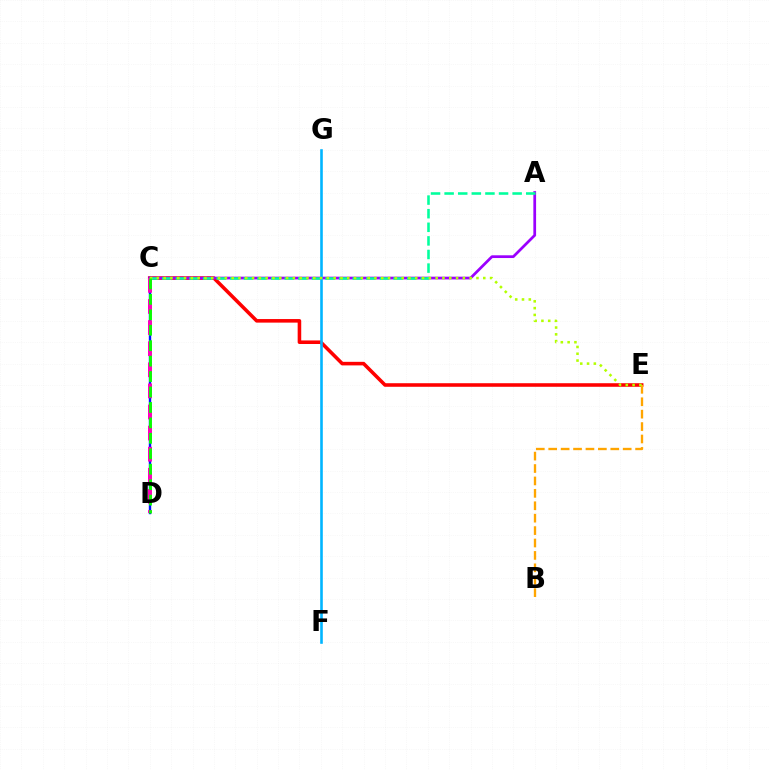{('C', 'E'): [{'color': '#ff0000', 'line_style': 'solid', 'thickness': 2.57}, {'color': '#b3ff00', 'line_style': 'dotted', 'thickness': 1.85}], ('B', 'E'): [{'color': '#ffa500', 'line_style': 'dashed', 'thickness': 1.69}], ('C', 'D'): [{'color': '#0010ff', 'line_style': 'solid', 'thickness': 1.73}, {'color': '#ff00bd', 'line_style': 'dashed', 'thickness': 2.87}, {'color': '#08ff00', 'line_style': 'dashed', 'thickness': 2.1}], ('A', 'C'): [{'color': '#9b00ff', 'line_style': 'solid', 'thickness': 1.97}, {'color': '#00ff9d', 'line_style': 'dashed', 'thickness': 1.85}], ('F', 'G'): [{'color': '#00b5ff', 'line_style': 'solid', 'thickness': 1.88}]}